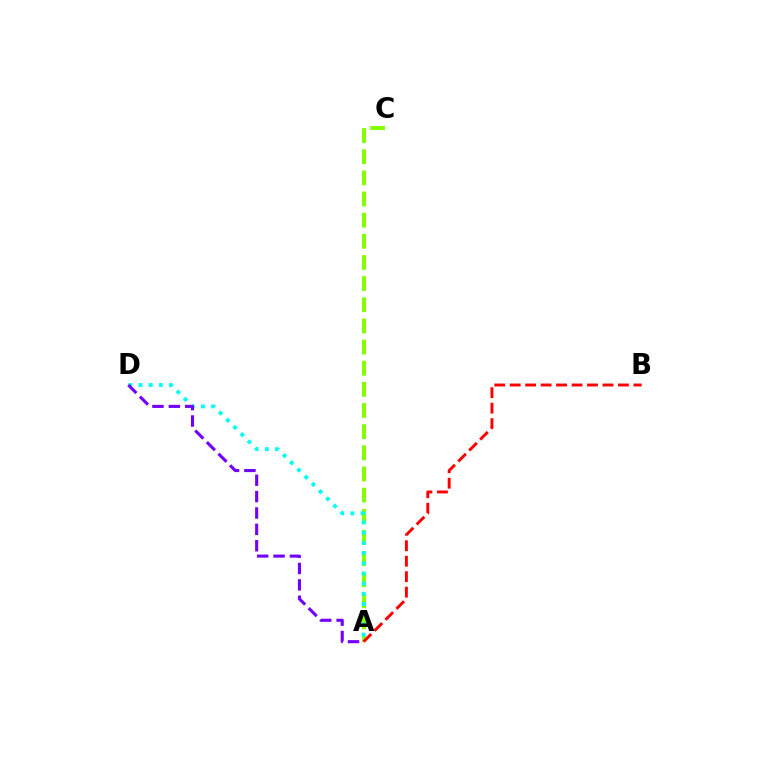{('A', 'C'): [{'color': '#84ff00', 'line_style': 'dashed', 'thickness': 2.87}], ('A', 'D'): [{'color': '#00fff6', 'line_style': 'dotted', 'thickness': 2.77}, {'color': '#7200ff', 'line_style': 'dashed', 'thickness': 2.23}], ('A', 'B'): [{'color': '#ff0000', 'line_style': 'dashed', 'thickness': 2.1}]}